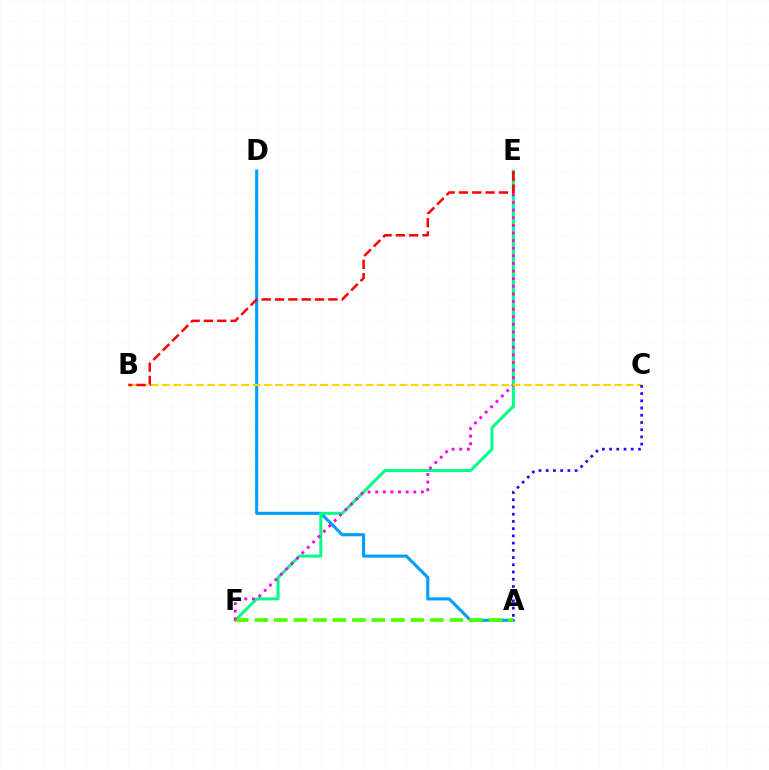{('A', 'D'): [{'color': '#009eff', 'line_style': 'solid', 'thickness': 2.23}], ('E', 'F'): [{'color': '#00ff86', 'line_style': 'solid', 'thickness': 2.15}, {'color': '#ff00ed', 'line_style': 'dotted', 'thickness': 2.07}], ('A', 'F'): [{'color': '#4fff00', 'line_style': 'dashed', 'thickness': 2.65}], ('B', 'C'): [{'color': '#ffd500', 'line_style': 'dashed', 'thickness': 1.54}], ('A', 'C'): [{'color': '#3700ff', 'line_style': 'dotted', 'thickness': 1.96}], ('B', 'E'): [{'color': '#ff0000', 'line_style': 'dashed', 'thickness': 1.81}]}